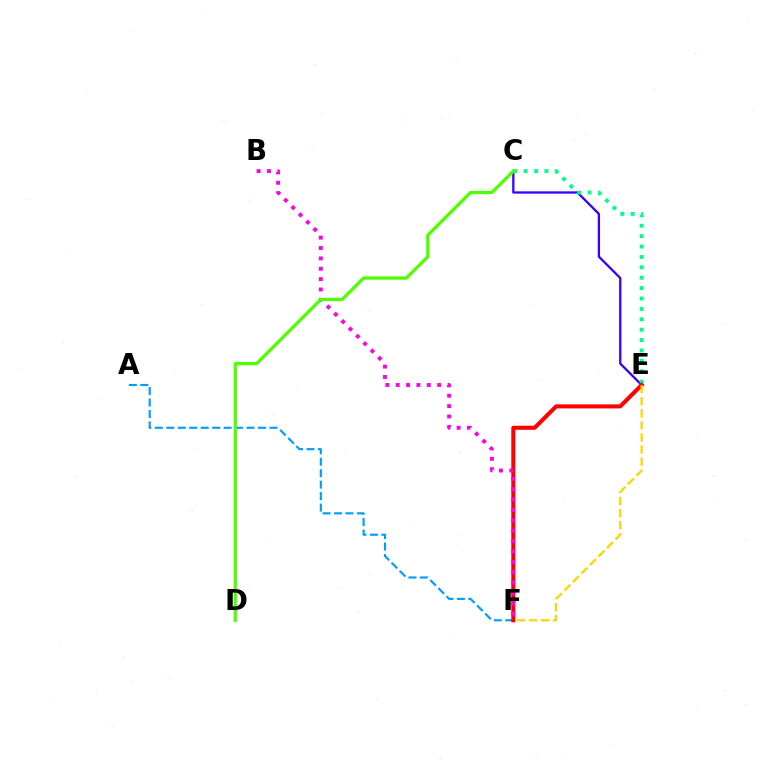{('A', 'F'): [{'color': '#009eff', 'line_style': 'dashed', 'thickness': 1.56}], ('C', 'E'): [{'color': '#3700ff', 'line_style': 'solid', 'thickness': 1.65}, {'color': '#00ff86', 'line_style': 'dotted', 'thickness': 2.82}], ('E', 'F'): [{'color': '#ff0000', 'line_style': 'solid', 'thickness': 2.93}, {'color': '#ffd500', 'line_style': 'dashed', 'thickness': 1.64}], ('B', 'F'): [{'color': '#ff00ed', 'line_style': 'dotted', 'thickness': 2.82}], ('C', 'D'): [{'color': '#4fff00', 'line_style': 'solid', 'thickness': 2.34}]}